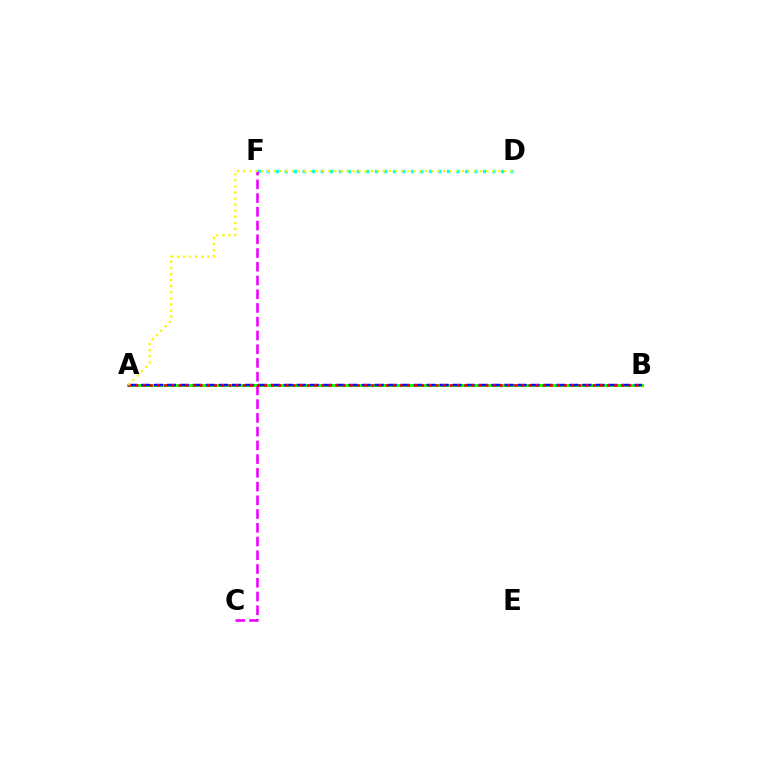{('D', 'F'): [{'color': '#00fff6', 'line_style': 'dotted', 'thickness': 2.45}], ('A', 'B'): [{'color': '#08ff00', 'line_style': 'solid', 'thickness': 2.07}, {'color': '#0010ff', 'line_style': 'dashed', 'thickness': 1.76}, {'color': '#ff0000', 'line_style': 'dotted', 'thickness': 1.94}], ('C', 'F'): [{'color': '#ee00ff', 'line_style': 'dashed', 'thickness': 1.87}], ('A', 'D'): [{'color': '#fcf500', 'line_style': 'dotted', 'thickness': 1.65}]}